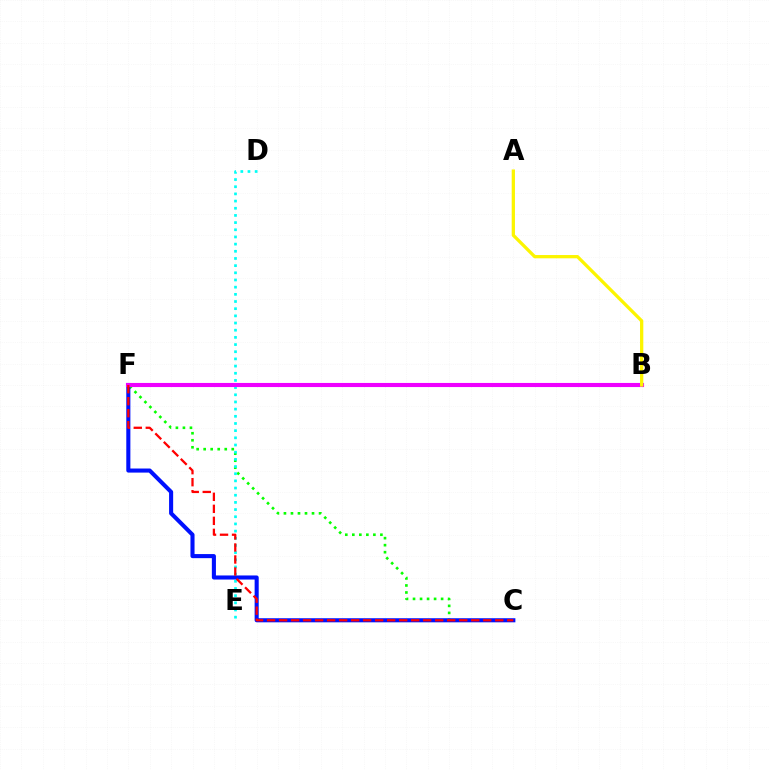{('C', 'F'): [{'color': '#08ff00', 'line_style': 'dotted', 'thickness': 1.91}, {'color': '#0010ff', 'line_style': 'solid', 'thickness': 2.94}, {'color': '#ff0000', 'line_style': 'dashed', 'thickness': 1.63}], ('D', 'E'): [{'color': '#00fff6', 'line_style': 'dotted', 'thickness': 1.95}], ('B', 'F'): [{'color': '#ee00ff', 'line_style': 'solid', 'thickness': 2.96}], ('A', 'B'): [{'color': '#fcf500', 'line_style': 'solid', 'thickness': 2.36}]}